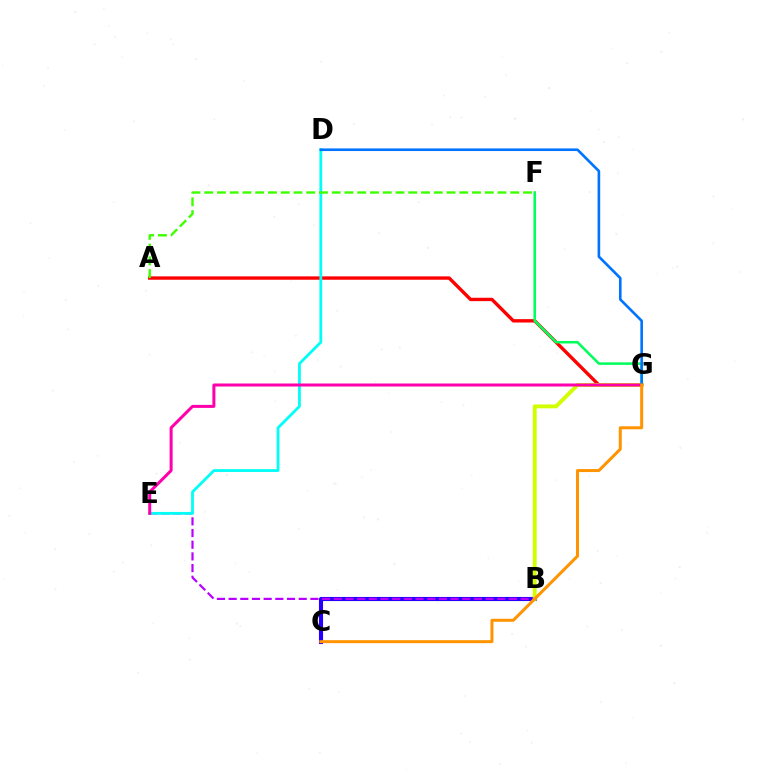{('B', 'C'): [{'color': '#2500ff', 'line_style': 'solid', 'thickness': 2.95}], ('A', 'G'): [{'color': '#ff0000', 'line_style': 'solid', 'thickness': 2.43}], ('F', 'G'): [{'color': '#00ff5c', 'line_style': 'solid', 'thickness': 1.82}], ('B', 'G'): [{'color': '#d1ff00', 'line_style': 'solid', 'thickness': 2.8}], ('B', 'E'): [{'color': '#b900ff', 'line_style': 'dashed', 'thickness': 1.59}], ('D', 'E'): [{'color': '#00fff6', 'line_style': 'solid', 'thickness': 2.01}], ('A', 'F'): [{'color': '#3dff00', 'line_style': 'dashed', 'thickness': 1.73}], ('E', 'G'): [{'color': '#ff00ac', 'line_style': 'solid', 'thickness': 2.17}], ('D', 'G'): [{'color': '#0074ff', 'line_style': 'solid', 'thickness': 1.89}], ('C', 'G'): [{'color': '#ff9400', 'line_style': 'solid', 'thickness': 2.16}]}